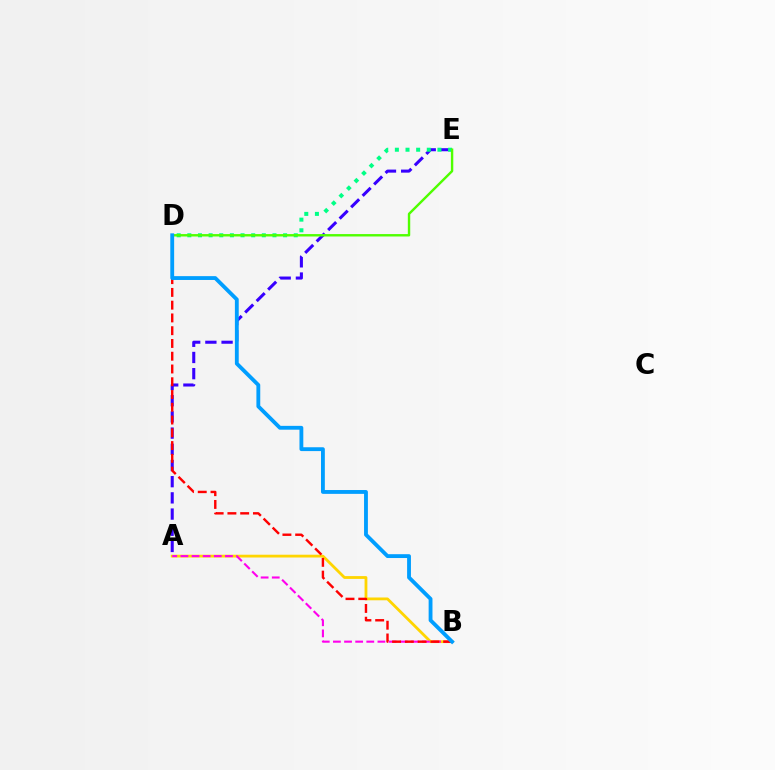{('A', 'E'): [{'color': '#3700ff', 'line_style': 'dashed', 'thickness': 2.2}], ('A', 'B'): [{'color': '#ffd500', 'line_style': 'solid', 'thickness': 2.01}, {'color': '#ff00ed', 'line_style': 'dashed', 'thickness': 1.51}], ('D', 'E'): [{'color': '#00ff86', 'line_style': 'dotted', 'thickness': 2.89}, {'color': '#4fff00', 'line_style': 'solid', 'thickness': 1.73}], ('B', 'D'): [{'color': '#ff0000', 'line_style': 'dashed', 'thickness': 1.73}, {'color': '#009eff', 'line_style': 'solid', 'thickness': 2.76}]}